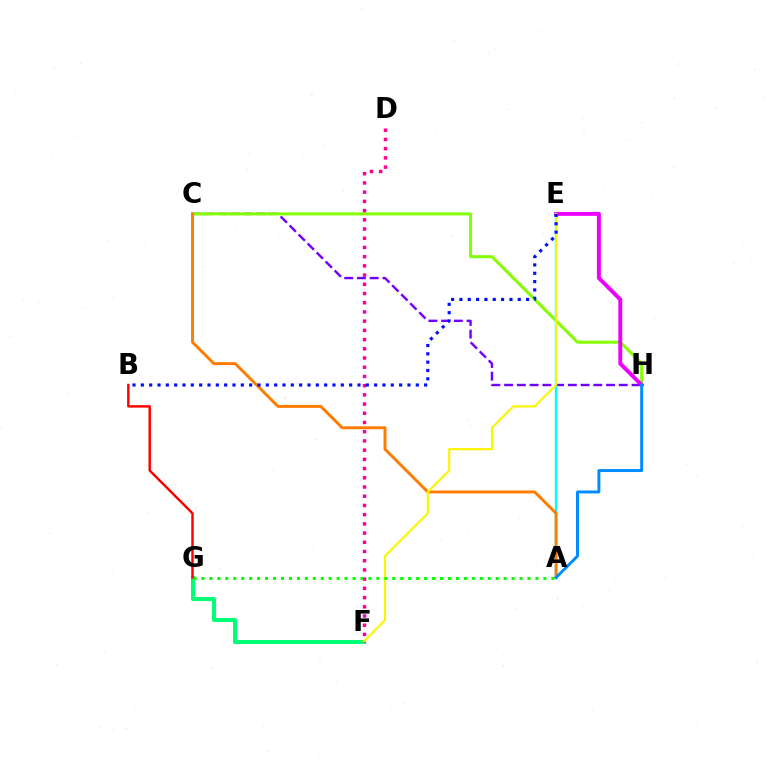{('C', 'H'): [{'color': '#7200ff', 'line_style': 'dashed', 'thickness': 1.73}, {'color': '#84ff00', 'line_style': 'solid', 'thickness': 2.18}], ('F', 'G'): [{'color': '#00ff74', 'line_style': 'solid', 'thickness': 2.92}], ('E', 'H'): [{'color': '#ee00ff', 'line_style': 'solid', 'thickness': 2.83}], ('A', 'E'): [{'color': '#00fff6', 'line_style': 'solid', 'thickness': 1.69}], ('A', 'C'): [{'color': '#ff7c00', 'line_style': 'solid', 'thickness': 2.12}], ('B', 'G'): [{'color': '#ff0000', 'line_style': 'solid', 'thickness': 1.76}], ('A', 'H'): [{'color': '#008cff', 'line_style': 'solid', 'thickness': 2.13}], ('E', 'F'): [{'color': '#fcf500', 'line_style': 'solid', 'thickness': 1.54}], ('D', 'F'): [{'color': '#ff0094', 'line_style': 'dotted', 'thickness': 2.5}], ('A', 'G'): [{'color': '#08ff00', 'line_style': 'dotted', 'thickness': 2.16}], ('B', 'E'): [{'color': '#0010ff', 'line_style': 'dotted', 'thickness': 2.26}]}